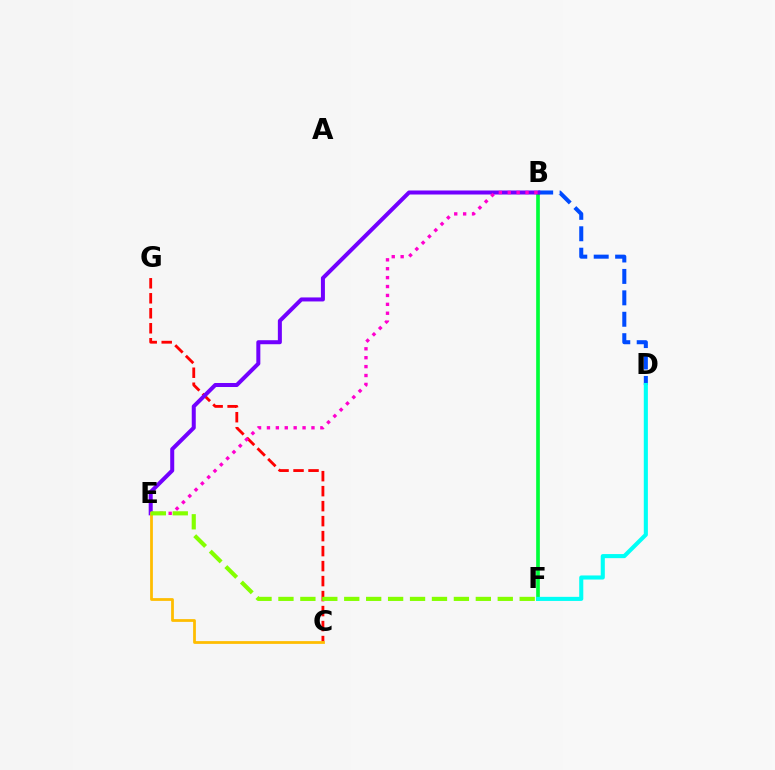{('C', 'G'): [{'color': '#ff0000', 'line_style': 'dashed', 'thickness': 2.04}], ('B', 'F'): [{'color': '#00ff39', 'line_style': 'solid', 'thickness': 2.64}], ('B', 'D'): [{'color': '#004bff', 'line_style': 'dashed', 'thickness': 2.91}], ('B', 'E'): [{'color': '#7200ff', 'line_style': 'solid', 'thickness': 2.89}, {'color': '#ff00cf', 'line_style': 'dotted', 'thickness': 2.42}], ('C', 'E'): [{'color': '#ffbd00', 'line_style': 'solid', 'thickness': 1.98}], ('D', 'F'): [{'color': '#00fff6', 'line_style': 'solid', 'thickness': 2.94}], ('E', 'F'): [{'color': '#84ff00', 'line_style': 'dashed', 'thickness': 2.98}]}